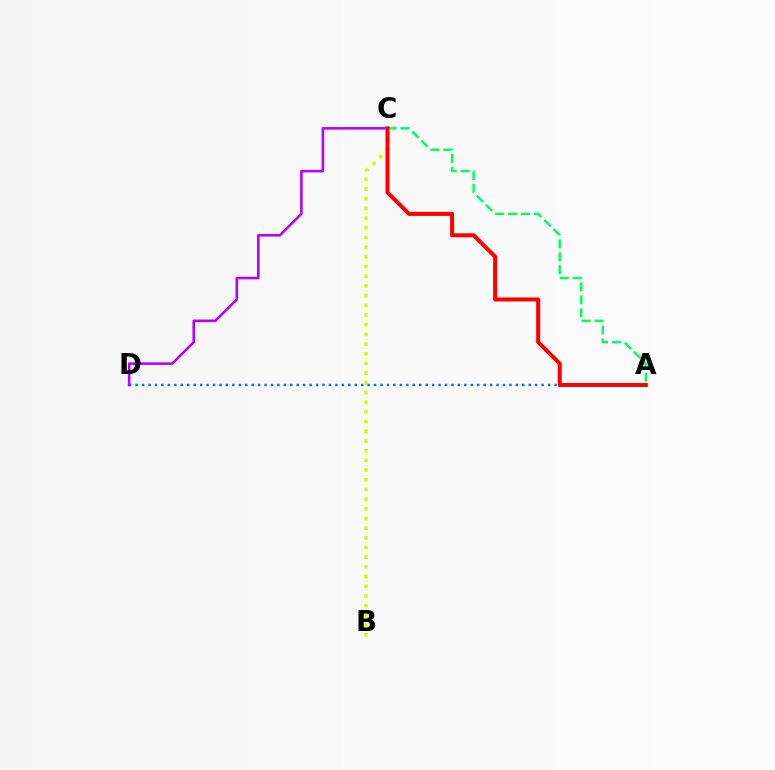{('A', 'C'): [{'color': '#00ff5c', 'line_style': 'dashed', 'thickness': 1.76}, {'color': '#ff0000', 'line_style': 'solid', 'thickness': 2.89}], ('C', 'D'): [{'color': '#b900ff', 'line_style': 'solid', 'thickness': 1.86}], ('B', 'C'): [{'color': '#d1ff00', 'line_style': 'dotted', 'thickness': 2.63}], ('A', 'D'): [{'color': '#0074ff', 'line_style': 'dotted', 'thickness': 1.75}]}